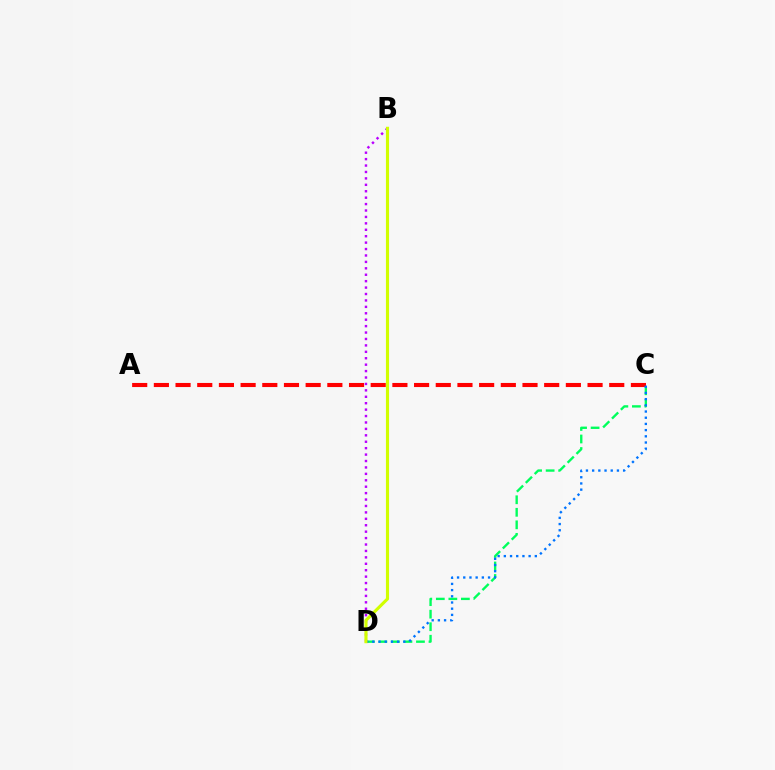{('A', 'C'): [{'color': '#ff0000', 'line_style': 'dashed', 'thickness': 2.95}], ('C', 'D'): [{'color': '#00ff5c', 'line_style': 'dashed', 'thickness': 1.7}, {'color': '#0074ff', 'line_style': 'dotted', 'thickness': 1.68}], ('B', 'D'): [{'color': '#b900ff', 'line_style': 'dotted', 'thickness': 1.75}, {'color': '#d1ff00', 'line_style': 'solid', 'thickness': 2.25}]}